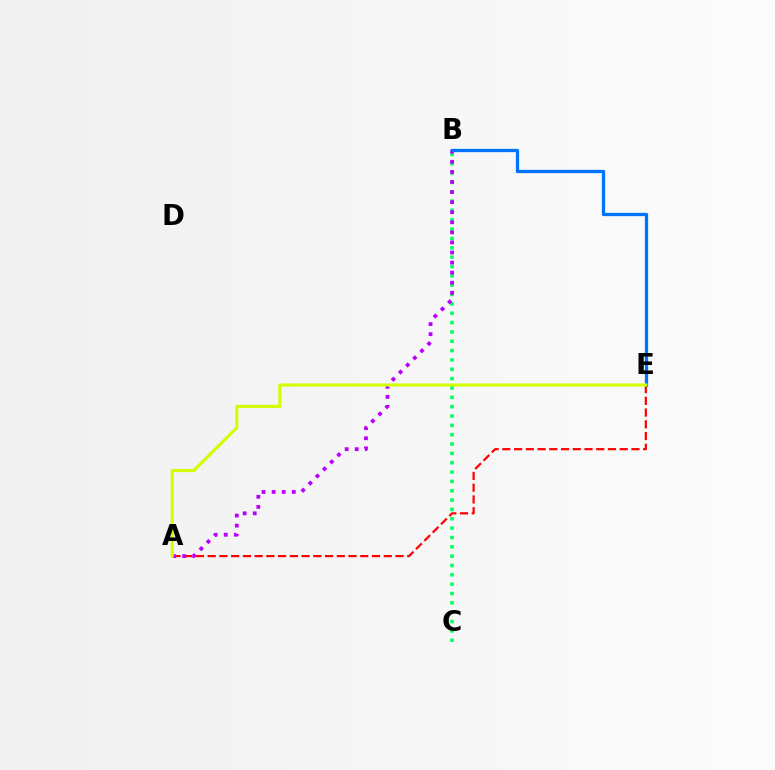{('B', 'C'): [{'color': '#00ff5c', 'line_style': 'dotted', 'thickness': 2.54}], ('A', 'E'): [{'color': '#ff0000', 'line_style': 'dashed', 'thickness': 1.59}, {'color': '#d1ff00', 'line_style': 'solid', 'thickness': 2.23}], ('A', 'B'): [{'color': '#b900ff', 'line_style': 'dotted', 'thickness': 2.74}], ('B', 'E'): [{'color': '#0074ff', 'line_style': 'solid', 'thickness': 2.37}]}